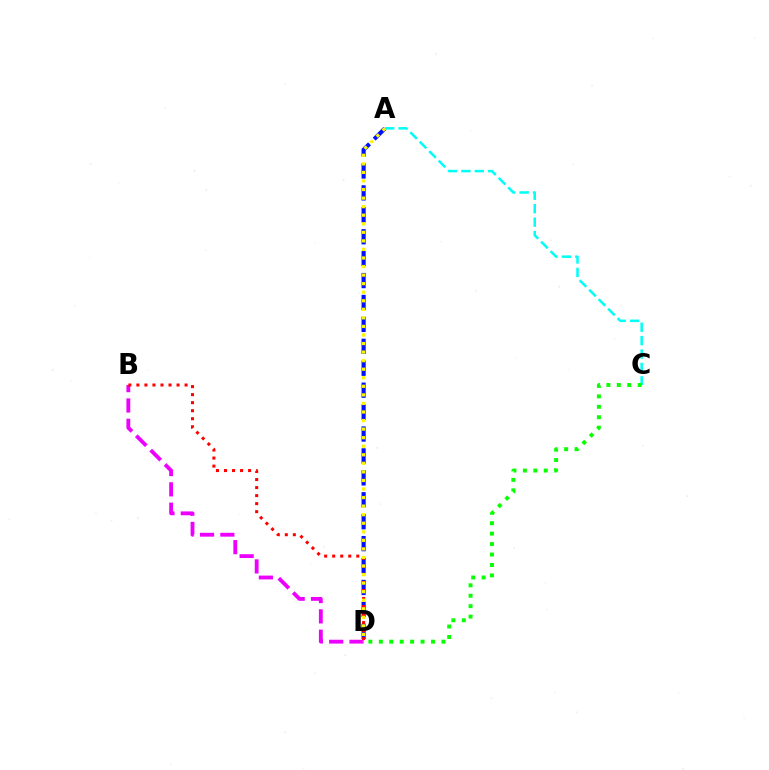{('A', 'D'): [{'color': '#0010ff', 'line_style': 'dashed', 'thickness': 2.98}, {'color': '#fcf500', 'line_style': 'dotted', 'thickness': 2.32}], ('A', 'C'): [{'color': '#00fff6', 'line_style': 'dashed', 'thickness': 1.82}], ('B', 'D'): [{'color': '#ee00ff', 'line_style': 'dashed', 'thickness': 2.76}, {'color': '#ff0000', 'line_style': 'dotted', 'thickness': 2.18}], ('C', 'D'): [{'color': '#08ff00', 'line_style': 'dotted', 'thickness': 2.84}]}